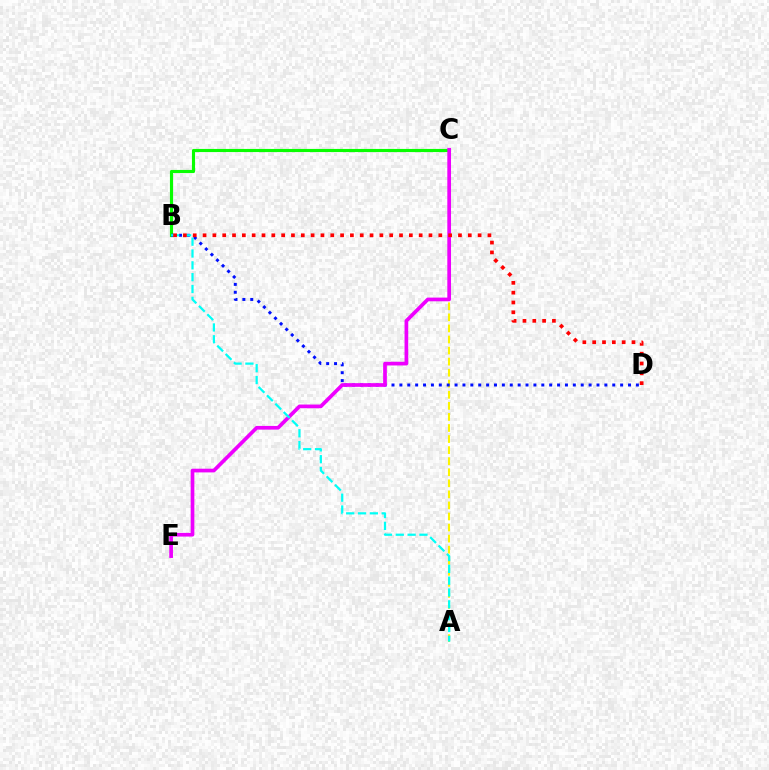{('A', 'C'): [{'color': '#fcf500', 'line_style': 'dashed', 'thickness': 1.5}], ('B', 'C'): [{'color': '#08ff00', 'line_style': 'solid', 'thickness': 2.26}], ('B', 'D'): [{'color': '#0010ff', 'line_style': 'dotted', 'thickness': 2.14}, {'color': '#ff0000', 'line_style': 'dotted', 'thickness': 2.67}], ('C', 'E'): [{'color': '#ee00ff', 'line_style': 'solid', 'thickness': 2.66}], ('A', 'B'): [{'color': '#00fff6', 'line_style': 'dashed', 'thickness': 1.61}]}